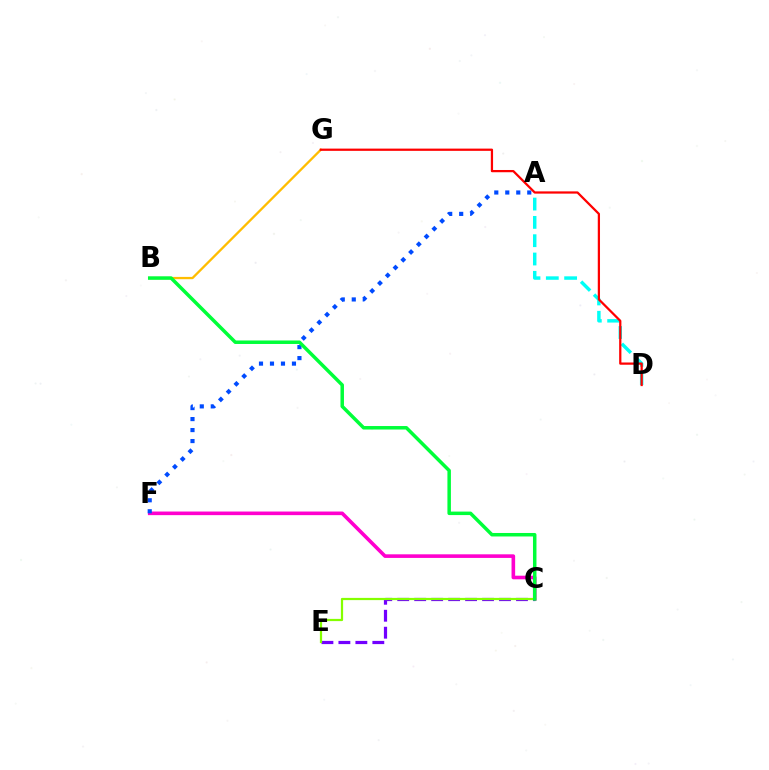{('A', 'D'): [{'color': '#00fff6', 'line_style': 'dashed', 'thickness': 2.49}], ('C', 'F'): [{'color': '#ff00cf', 'line_style': 'solid', 'thickness': 2.59}], ('A', 'F'): [{'color': '#004bff', 'line_style': 'dotted', 'thickness': 2.99}], ('B', 'G'): [{'color': '#ffbd00', 'line_style': 'solid', 'thickness': 1.66}], ('D', 'G'): [{'color': '#ff0000', 'line_style': 'solid', 'thickness': 1.62}], ('C', 'E'): [{'color': '#7200ff', 'line_style': 'dashed', 'thickness': 2.31}, {'color': '#84ff00', 'line_style': 'solid', 'thickness': 1.6}], ('B', 'C'): [{'color': '#00ff39', 'line_style': 'solid', 'thickness': 2.51}]}